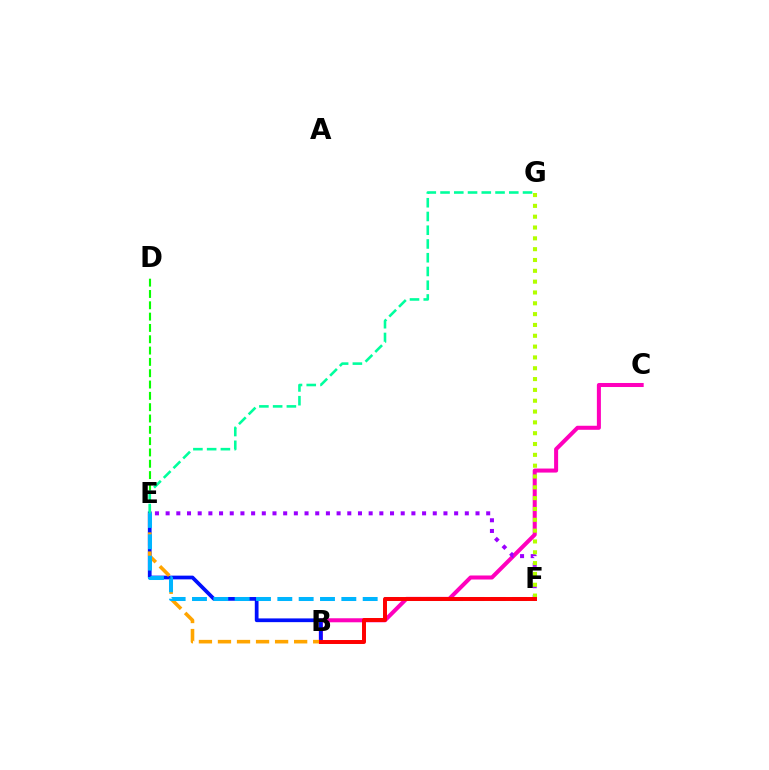{('D', 'E'): [{'color': '#08ff00', 'line_style': 'dashed', 'thickness': 1.54}], ('B', 'C'): [{'color': '#ff00bd', 'line_style': 'solid', 'thickness': 2.9}], ('B', 'E'): [{'color': '#0010ff', 'line_style': 'solid', 'thickness': 2.69}, {'color': '#ffa500', 'line_style': 'dashed', 'thickness': 2.59}], ('E', 'F'): [{'color': '#9b00ff', 'line_style': 'dotted', 'thickness': 2.9}, {'color': '#00b5ff', 'line_style': 'dashed', 'thickness': 2.9}], ('F', 'G'): [{'color': '#b3ff00', 'line_style': 'dotted', 'thickness': 2.94}], ('B', 'F'): [{'color': '#ff0000', 'line_style': 'solid', 'thickness': 2.86}], ('E', 'G'): [{'color': '#00ff9d', 'line_style': 'dashed', 'thickness': 1.87}]}